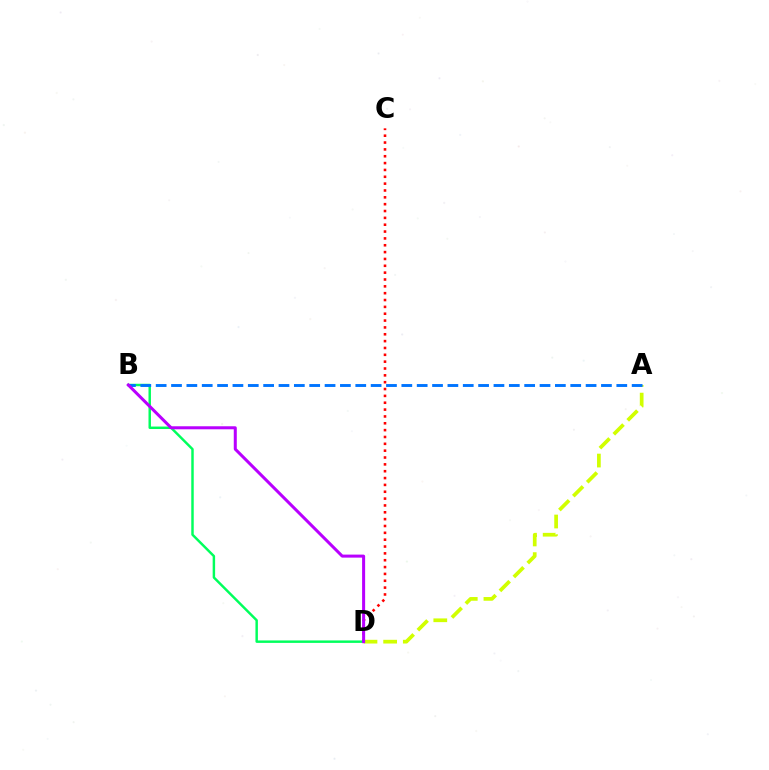{('C', 'D'): [{'color': '#ff0000', 'line_style': 'dotted', 'thickness': 1.86}], ('A', 'D'): [{'color': '#d1ff00', 'line_style': 'dashed', 'thickness': 2.67}], ('B', 'D'): [{'color': '#00ff5c', 'line_style': 'solid', 'thickness': 1.77}, {'color': '#b900ff', 'line_style': 'solid', 'thickness': 2.18}], ('A', 'B'): [{'color': '#0074ff', 'line_style': 'dashed', 'thickness': 2.09}]}